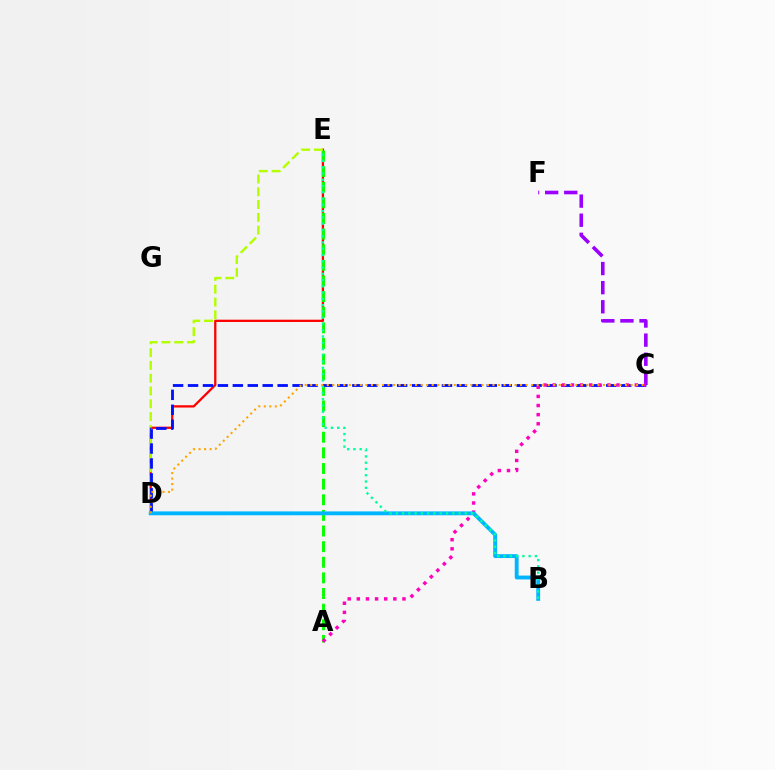{('D', 'E'): [{'color': '#ff0000', 'line_style': 'solid', 'thickness': 1.64}, {'color': '#b3ff00', 'line_style': 'dashed', 'thickness': 1.74}], ('A', 'E'): [{'color': '#08ff00', 'line_style': 'dashed', 'thickness': 2.12}], ('C', 'F'): [{'color': '#9b00ff', 'line_style': 'dashed', 'thickness': 2.6}], ('C', 'D'): [{'color': '#0010ff', 'line_style': 'dashed', 'thickness': 2.03}, {'color': '#ffa500', 'line_style': 'dotted', 'thickness': 1.5}], ('A', 'C'): [{'color': '#ff00bd', 'line_style': 'dotted', 'thickness': 2.48}], ('B', 'D'): [{'color': '#00b5ff', 'line_style': 'solid', 'thickness': 2.78}], ('B', 'E'): [{'color': '#00ff9d', 'line_style': 'dotted', 'thickness': 1.7}]}